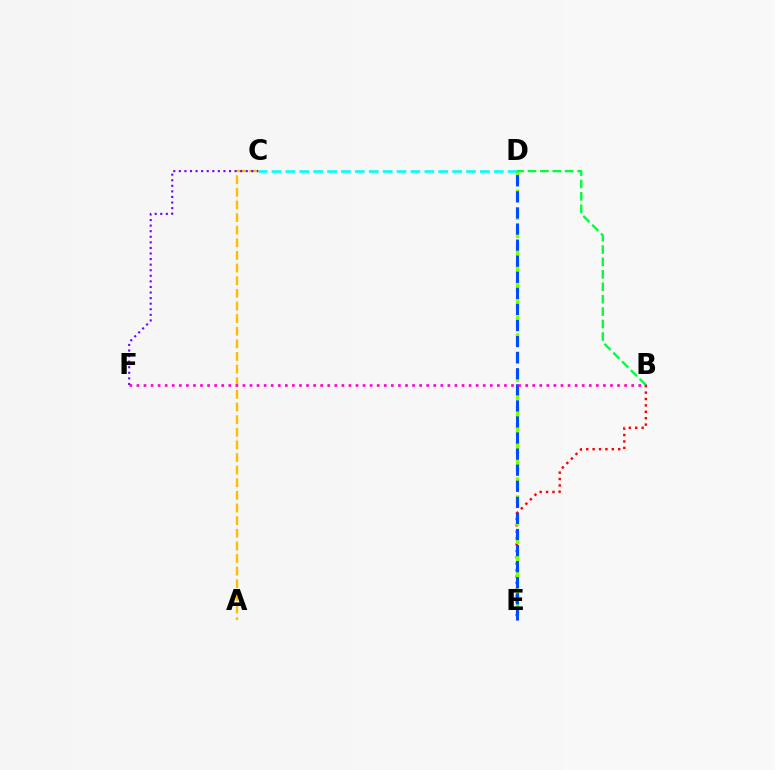{('B', 'E'): [{'color': '#ff0000', 'line_style': 'dotted', 'thickness': 1.74}], ('A', 'C'): [{'color': '#ffbd00', 'line_style': 'dashed', 'thickness': 1.72}], ('D', 'E'): [{'color': '#84ff00', 'line_style': 'dashed', 'thickness': 2.44}, {'color': '#004bff', 'line_style': 'dashed', 'thickness': 2.18}], ('C', 'D'): [{'color': '#00fff6', 'line_style': 'dashed', 'thickness': 1.89}], ('B', 'D'): [{'color': '#00ff39', 'line_style': 'dashed', 'thickness': 1.69}], ('B', 'F'): [{'color': '#ff00cf', 'line_style': 'dotted', 'thickness': 1.92}], ('C', 'F'): [{'color': '#7200ff', 'line_style': 'dotted', 'thickness': 1.52}]}